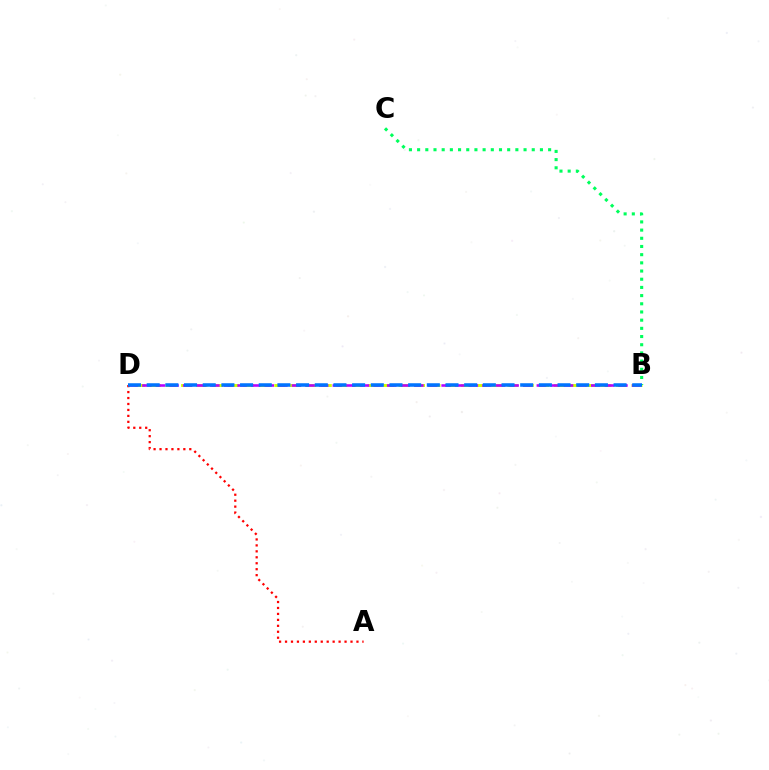{('B', 'D'): [{'color': '#d1ff00', 'line_style': 'dashed', 'thickness': 2.11}, {'color': '#b900ff', 'line_style': 'dashed', 'thickness': 1.85}, {'color': '#0074ff', 'line_style': 'dashed', 'thickness': 2.54}], ('B', 'C'): [{'color': '#00ff5c', 'line_style': 'dotted', 'thickness': 2.22}], ('A', 'D'): [{'color': '#ff0000', 'line_style': 'dotted', 'thickness': 1.62}]}